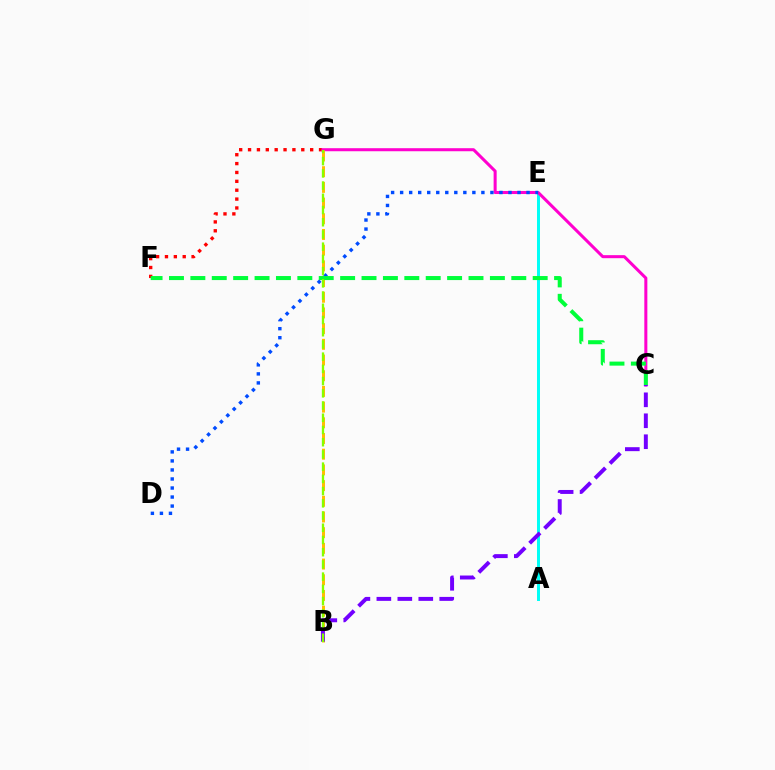{('A', 'E'): [{'color': '#00fff6', 'line_style': 'solid', 'thickness': 2.14}], ('F', 'G'): [{'color': '#ff0000', 'line_style': 'dotted', 'thickness': 2.41}], ('C', 'G'): [{'color': '#ff00cf', 'line_style': 'solid', 'thickness': 2.19}], ('D', 'E'): [{'color': '#004bff', 'line_style': 'dotted', 'thickness': 2.45}], ('B', 'G'): [{'color': '#ffbd00', 'line_style': 'dashed', 'thickness': 2.13}, {'color': '#84ff00', 'line_style': 'dashed', 'thickness': 1.66}], ('B', 'C'): [{'color': '#7200ff', 'line_style': 'dashed', 'thickness': 2.85}], ('C', 'F'): [{'color': '#00ff39', 'line_style': 'dashed', 'thickness': 2.91}]}